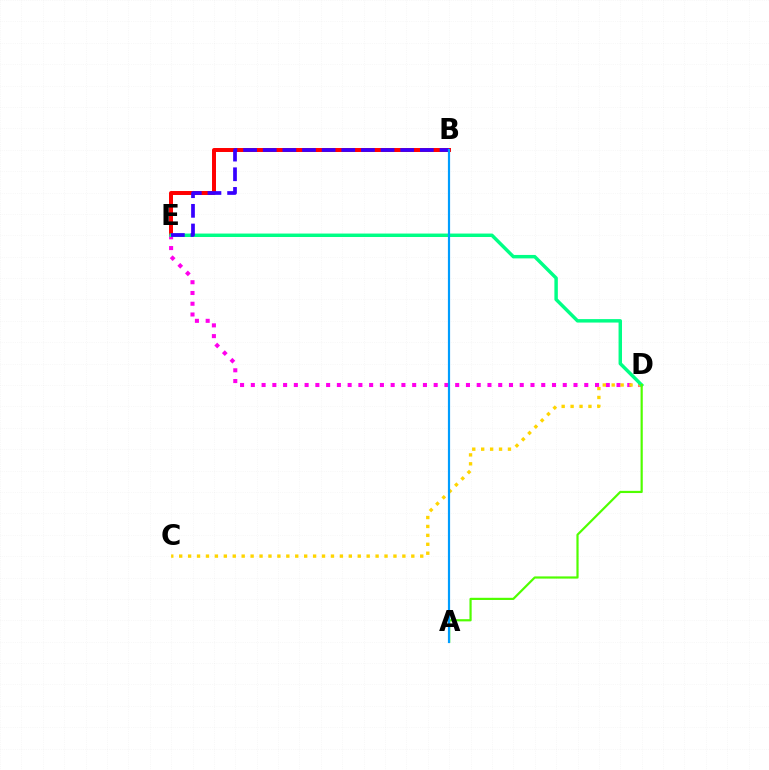{('B', 'E'): [{'color': '#ff0000', 'line_style': 'solid', 'thickness': 2.86}, {'color': '#3700ff', 'line_style': 'dashed', 'thickness': 2.67}], ('D', 'E'): [{'color': '#ff00ed', 'line_style': 'dotted', 'thickness': 2.92}, {'color': '#00ff86', 'line_style': 'solid', 'thickness': 2.49}], ('C', 'D'): [{'color': '#ffd500', 'line_style': 'dotted', 'thickness': 2.43}], ('A', 'D'): [{'color': '#4fff00', 'line_style': 'solid', 'thickness': 1.58}], ('A', 'B'): [{'color': '#009eff', 'line_style': 'solid', 'thickness': 1.57}]}